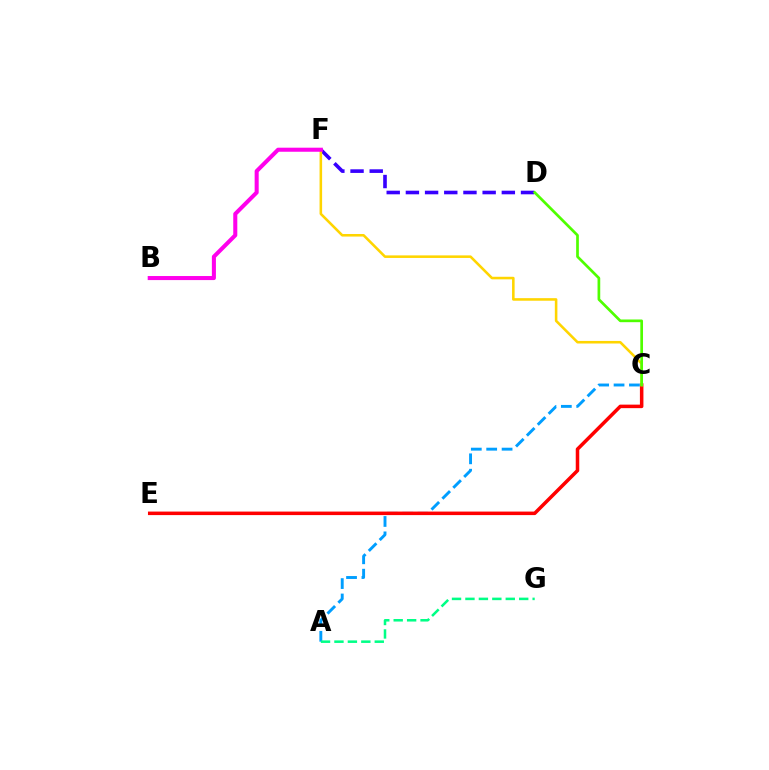{('D', 'F'): [{'color': '#3700ff', 'line_style': 'dashed', 'thickness': 2.61}], ('A', 'C'): [{'color': '#009eff', 'line_style': 'dashed', 'thickness': 2.09}], ('C', 'E'): [{'color': '#ff0000', 'line_style': 'solid', 'thickness': 2.53}], ('C', 'F'): [{'color': '#ffd500', 'line_style': 'solid', 'thickness': 1.85}], ('B', 'F'): [{'color': '#ff00ed', 'line_style': 'solid', 'thickness': 2.92}], ('A', 'G'): [{'color': '#00ff86', 'line_style': 'dashed', 'thickness': 1.83}], ('C', 'D'): [{'color': '#4fff00', 'line_style': 'solid', 'thickness': 1.94}]}